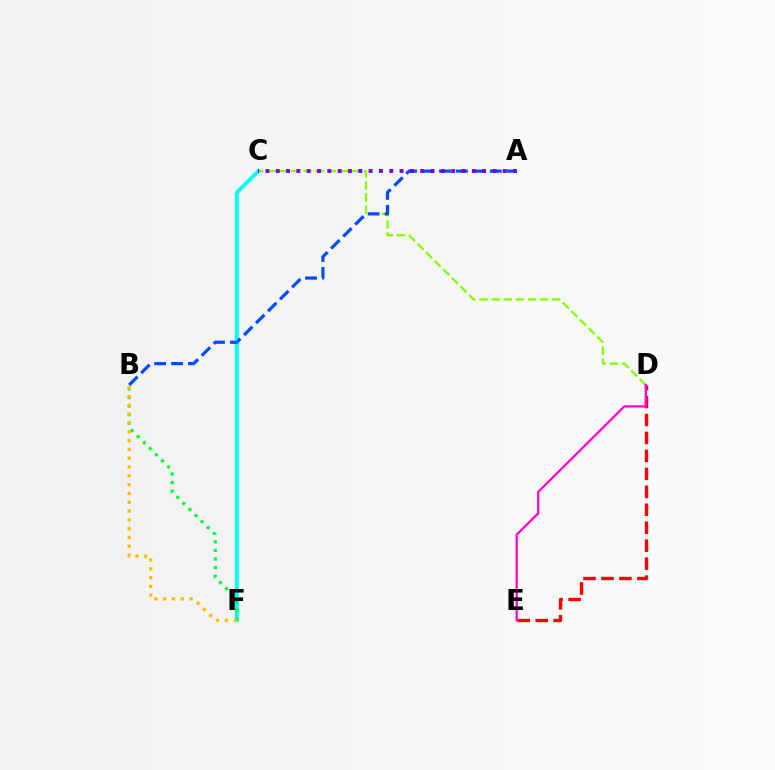{('C', 'D'): [{'color': '#84ff00', 'line_style': 'dashed', 'thickness': 1.65}], ('C', 'F'): [{'color': '#00fff6', 'line_style': 'solid', 'thickness': 2.79}], ('D', 'E'): [{'color': '#ff0000', 'line_style': 'dashed', 'thickness': 2.44}, {'color': '#ff00cf', 'line_style': 'solid', 'thickness': 1.6}], ('B', 'F'): [{'color': '#00ff39', 'line_style': 'dotted', 'thickness': 2.33}, {'color': '#ffbd00', 'line_style': 'dotted', 'thickness': 2.39}], ('A', 'B'): [{'color': '#004bff', 'line_style': 'dashed', 'thickness': 2.3}], ('A', 'C'): [{'color': '#7200ff', 'line_style': 'dotted', 'thickness': 2.8}]}